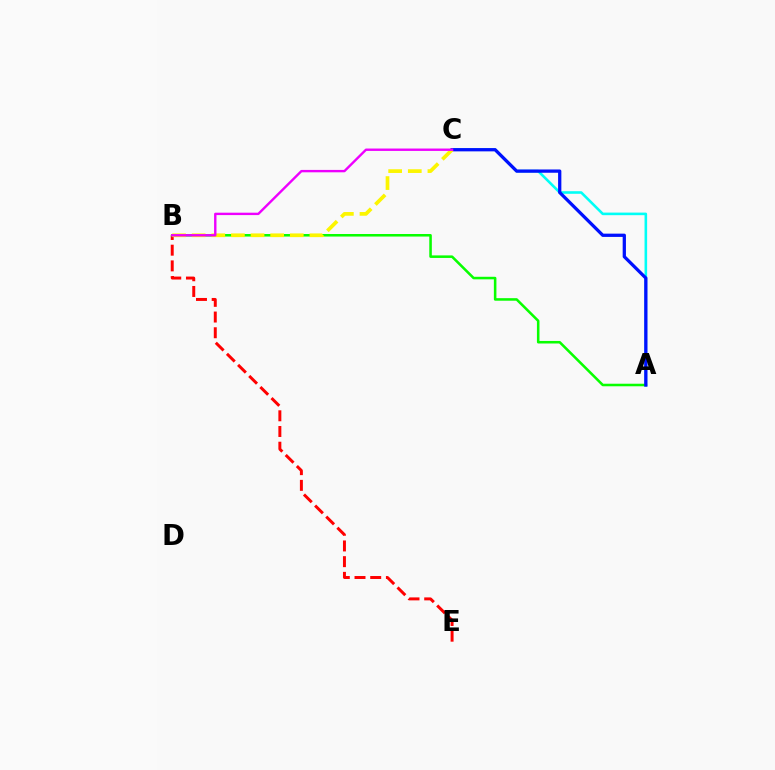{('B', 'E'): [{'color': '#ff0000', 'line_style': 'dashed', 'thickness': 2.13}], ('A', 'C'): [{'color': '#00fff6', 'line_style': 'solid', 'thickness': 1.86}, {'color': '#0010ff', 'line_style': 'solid', 'thickness': 2.35}], ('A', 'B'): [{'color': '#08ff00', 'line_style': 'solid', 'thickness': 1.83}], ('B', 'C'): [{'color': '#fcf500', 'line_style': 'dashed', 'thickness': 2.67}, {'color': '#ee00ff', 'line_style': 'solid', 'thickness': 1.72}]}